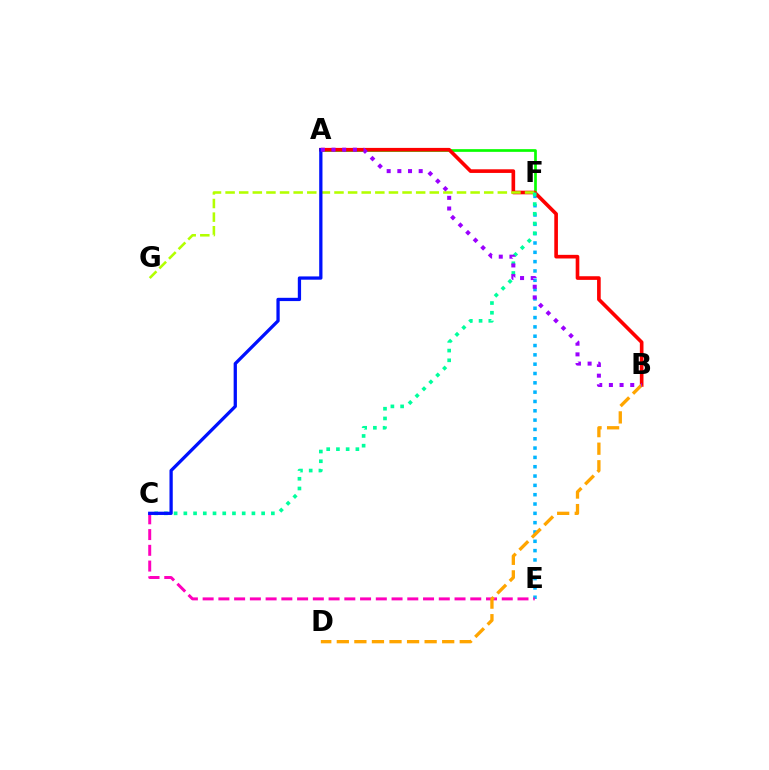{('E', 'F'): [{'color': '#00b5ff', 'line_style': 'dotted', 'thickness': 2.53}], ('A', 'F'): [{'color': '#08ff00', 'line_style': 'solid', 'thickness': 1.94}], ('A', 'B'): [{'color': '#ff0000', 'line_style': 'solid', 'thickness': 2.62}, {'color': '#9b00ff', 'line_style': 'dotted', 'thickness': 2.9}], ('F', 'G'): [{'color': '#b3ff00', 'line_style': 'dashed', 'thickness': 1.85}], ('C', 'E'): [{'color': '#ff00bd', 'line_style': 'dashed', 'thickness': 2.14}], ('B', 'D'): [{'color': '#ffa500', 'line_style': 'dashed', 'thickness': 2.39}], ('C', 'F'): [{'color': '#00ff9d', 'line_style': 'dotted', 'thickness': 2.64}], ('A', 'C'): [{'color': '#0010ff', 'line_style': 'solid', 'thickness': 2.36}]}